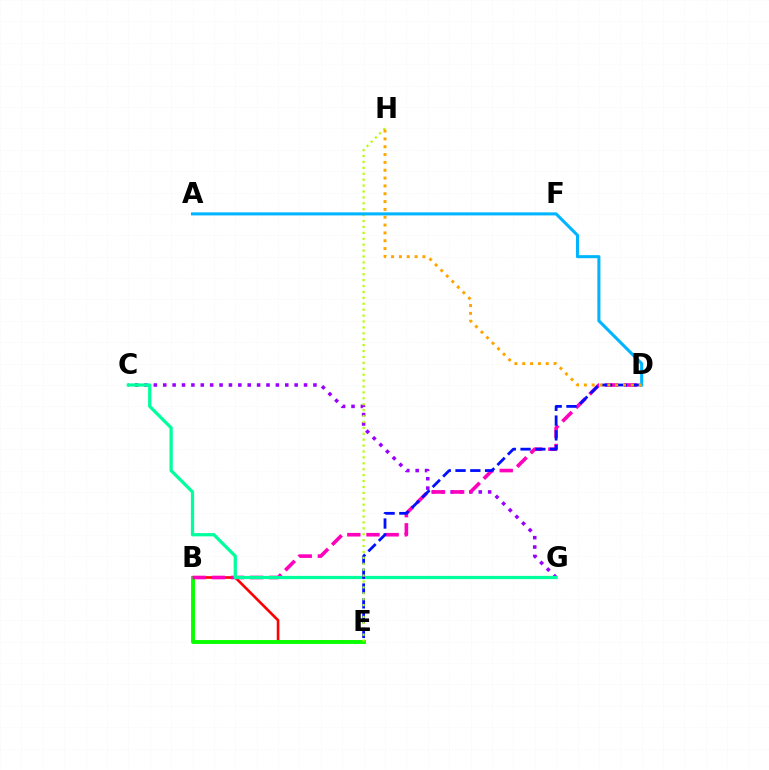{('B', 'E'): [{'color': '#ff0000', 'line_style': 'solid', 'thickness': 1.89}, {'color': '#08ff00', 'line_style': 'solid', 'thickness': 2.81}], ('C', 'G'): [{'color': '#9b00ff', 'line_style': 'dotted', 'thickness': 2.55}, {'color': '#00ff9d', 'line_style': 'solid', 'thickness': 2.34}], ('B', 'D'): [{'color': '#ff00bd', 'line_style': 'dashed', 'thickness': 2.6}], ('D', 'E'): [{'color': '#0010ff', 'line_style': 'dashed', 'thickness': 2.01}], ('E', 'H'): [{'color': '#b3ff00', 'line_style': 'dotted', 'thickness': 1.61}], ('A', 'D'): [{'color': '#00b5ff', 'line_style': 'solid', 'thickness': 2.2}], ('D', 'H'): [{'color': '#ffa500', 'line_style': 'dotted', 'thickness': 2.13}]}